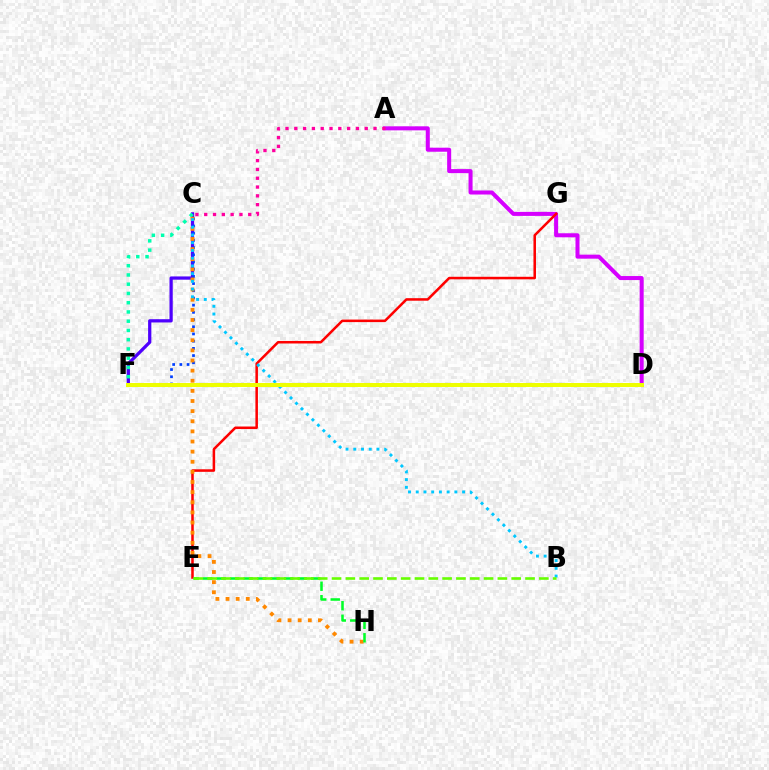{('C', 'F'): [{'color': '#4f00ff', 'line_style': 'solid', 'thickness': 2.34}, {'color': '#00ffaf', 'line_style': 'dotted', 'thickness': 2.51}, {'color': '#003fff', 'line_style': 'dotted', 'thickness': 1.96}], ('A', 'D'): [{'color': '#d600ff', 'line_style': 'solid', 'thickness': 2.9}], ('A', 'C'): [{'color': '#ff00a0', 'line_style': 'dotted', 'thickness': 2.39}], ('E', 'G'): [{'color': '#ff0000', 'line_style': 'solid', 'thickness': 1.83}], ('C', 'H'): [{'color': '#ff8800', 'line_style': 'dotted', 'thickness': 2.75}], ('B', 'C'): [{'color': '#00c7ff', 'line_style': 'dotted', 'thickness': 2.1}], ('E', 'H'): [{'color': '#00ff27', 'line_style': 'dashed', 'thickness': 1.84}], ('D', 'F'): [{'color': '#eeff00', 'line_style': 'solid', 'thickness': 2.87}], ('B', 'E'): [{'color': '#66ff00', 'line_style': 'dashed', 'thickness': 1.88}]}